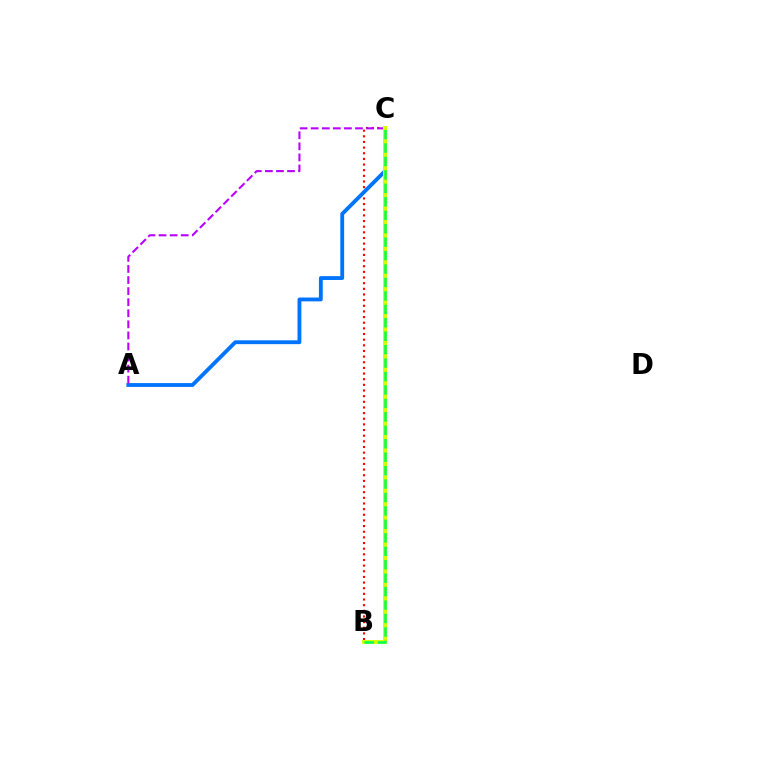{('B', 'C'): [{'color': '#ff0000', 'line_style': 'dotted', 'thickness': 1.53}, {'color': '#d1ff00', 'line_style': 'solid', 'thickness': 2.85}, {'color': '#00ff5c', 'line_style': 'dashed', 'thickness': 1.83}], ('A', 'C'): [{'color': '#0074ff', 'line_style': 'solid', 'thickness': 2.76}, {'color': '#b900ff', 'line_style': 'dashed', 'thickness': 1.5}]}